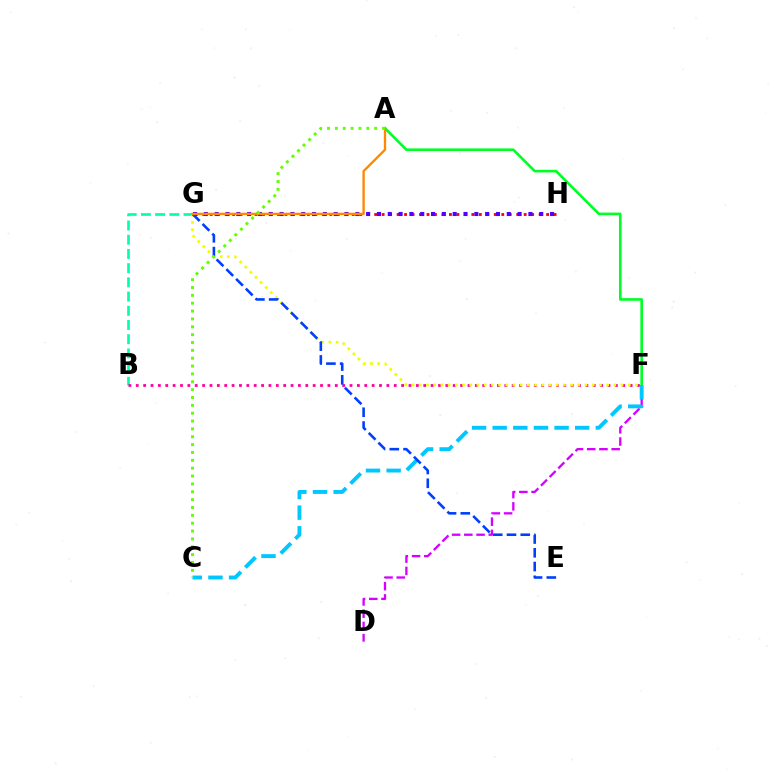{('B', 'G'): [{'color': '#00ffaf', 'line_style': 'dashed', 'thickness': 1.93}], ('B', 'F'): [{'color': '#ff00a0', 'line_style': 'dotted', 'thickness': 2.0}], ('D', 'F'): [{'color': '#d600ff', 'line_style': 'dashed', 'thickness': 1.66}], ('F', 'G'): [{'color': '#eeff00', 'line_style': 'dotted', 'thickness': 1.96}], ('G', 'H'): [{'color': '#ff0000', 'line_style': 'dotted', 'thickness': 2.03}, {'color': '#4f00ff', 'line_style': 'dotted', 'thickness': 2.94}], ('A', 'F'): [{'color': '#00ff27', 'line_style': 'solid', 'thickness': 1.89}], ('C', 'F'): [{'color': '#00c7ff', 'line_style': 'dashed', 'thickness': 2.8}], ('E', 'G'): [{'color': '#003fff', 'line_style': 'dashed', 'thickness': 1.87}], ('A', 'G'): [{'color': '#ff8800', 'line_style': 'solid', 'thickness': 1.68}], ('A', 'C'): [{'color': '#66ff00', 'line_style': 'dotted', 'thickness': 2.13}]}